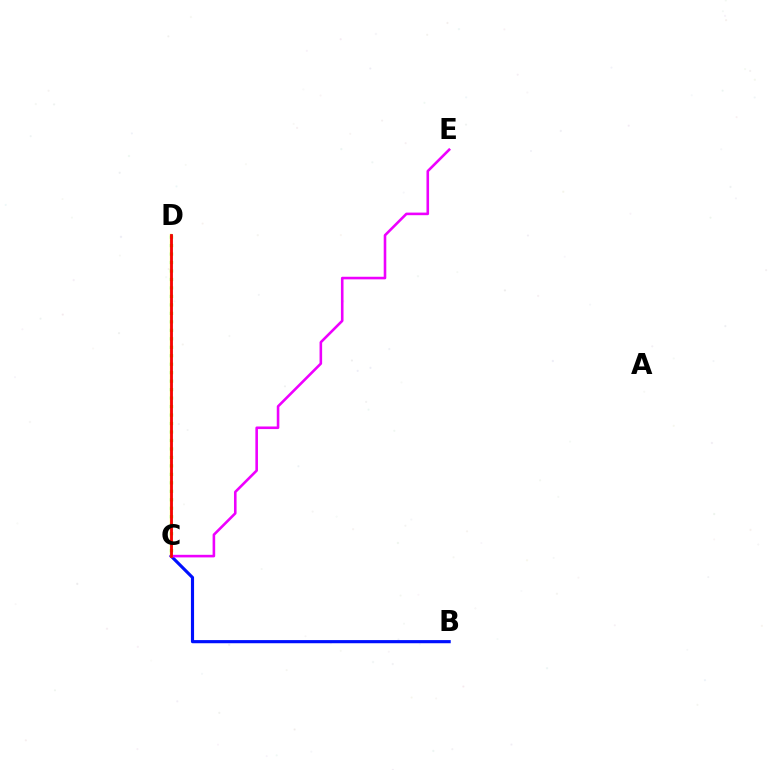{('B', 'C'): [{'color': '#0010ff', 'line_style': 'solid', 'thickness': 2.26}], ('C', 'D'): [{'color': '#fcf500', 'line_style': 'solid', 'thickness': 1.66}, {'color': '#00fff6', 'line_style': 'solid', 'thickness': 1.81}, {'color': '#08ff00', 'line_style': 'dotted', 'thickness': 2.3}, {'color': '#ff0000', 'line_style': 'solid', 'thickness': 2.01}], ('C', 'E'): [{'color': '#ee00ff', 'line_style': 'solid', 'thickness': 1.87}]}